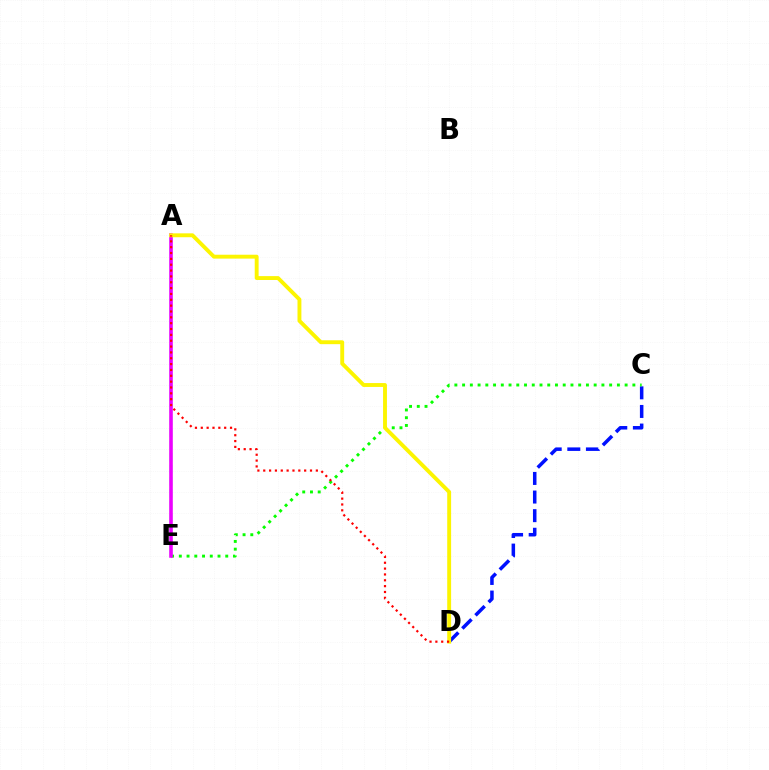{('C', 'D'): [{'color': '#0010ff', 'line_style': 'dashed', 'thickness': 2.53}], ('C', 'E'): [{'color': '#08ff00', 'line_style': 'dotted', 'thickness': 2.1}], ('A', 'E'): [{'color': '#00fff6', 'line_style': 'dashed', 'thickness': 1.64}, {'color': '#ee00ff', 'line_style': 'solid', 'thickness': 2.58}], ('A', 'D'): [{'color': '#fcf500', 'line_style': 'solid', 'thickness': 2.8}, {'color': '#ff0000', 'line_style': 'dotted', 'thickness': 1.59}]}